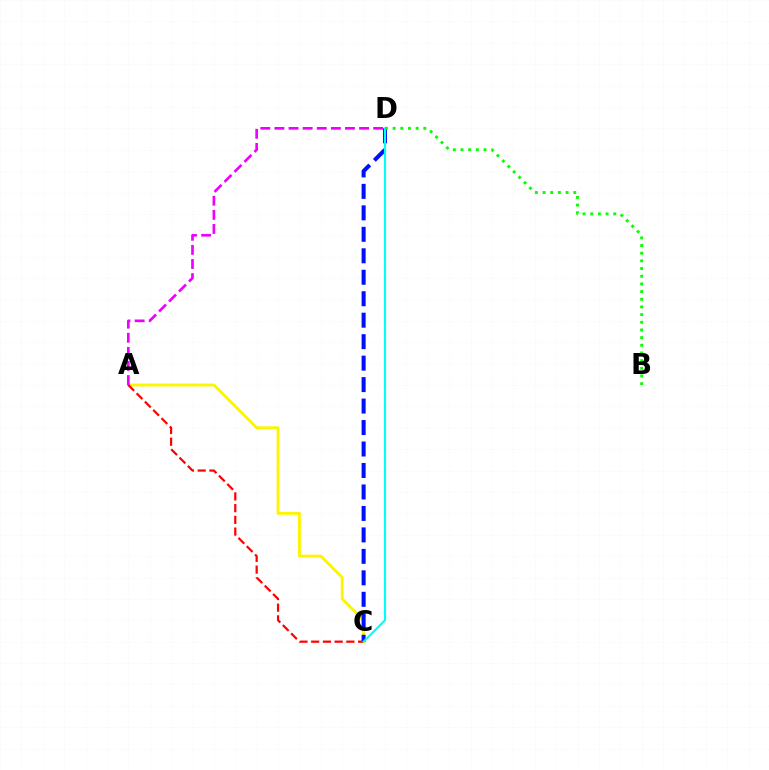{('A', 'C'): [{'color': '#fcf500', 'line_style': 'solid', 'thickness': 2.07}, {'color': '#ff0000', 'line_style': 'dashed', 'thickness': 1.59}], ('C', 'D'): [{'color': '#0010ff', 'line_style': 'dashed', 'thickness': 2.92}, {'color': '#00fff6', 'line_style': 'solid', 'thickness': 1.54}], ('A', 'D'): [{'color': '#ee00ff', 'line_style': 'dashed', 'thickness': 1.92}], ('B', 'D'): [{'color': '#08ff00', 'line_style': 'dotted', 'thickness': 2.09}]}